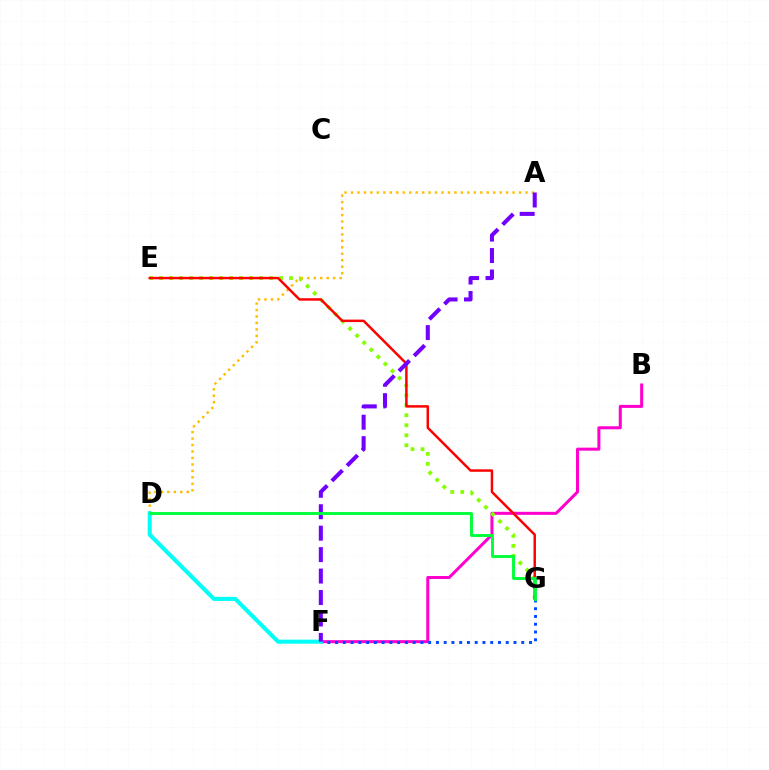{('B', 'F'): [{'color': '#ff00cf', 'line_style': 'solid', 'thickness': 2.18}], ('E', 'G'): [{'color': '#84ff00', 'line_style': 'dotted', 'thickness': 2.72}, {'color': '#ff0000', 'line_style': 'solid', 'thickness': 1.78}], ('A', 'D'): [{'color': '#ffbd00', 'line_style': 'dotted', 'thickness': 1.76}], ('F', 'G'): [{'color': '#004bff', 'line_style': 'dotted', 'thickness': 2.11}], ('D', 'F'): [{'color': '#00fff6', 'line_style': 'solid', 'thickness': 2.93}], ('A', 'F'): [{'color': '#7200ff', 'line_style': 'dashed', 'thickness': 2.91}], ('D', 'G'): [{'color': '#00ff39', 'line_style': 'solid', 'thickness': 2.09}]}